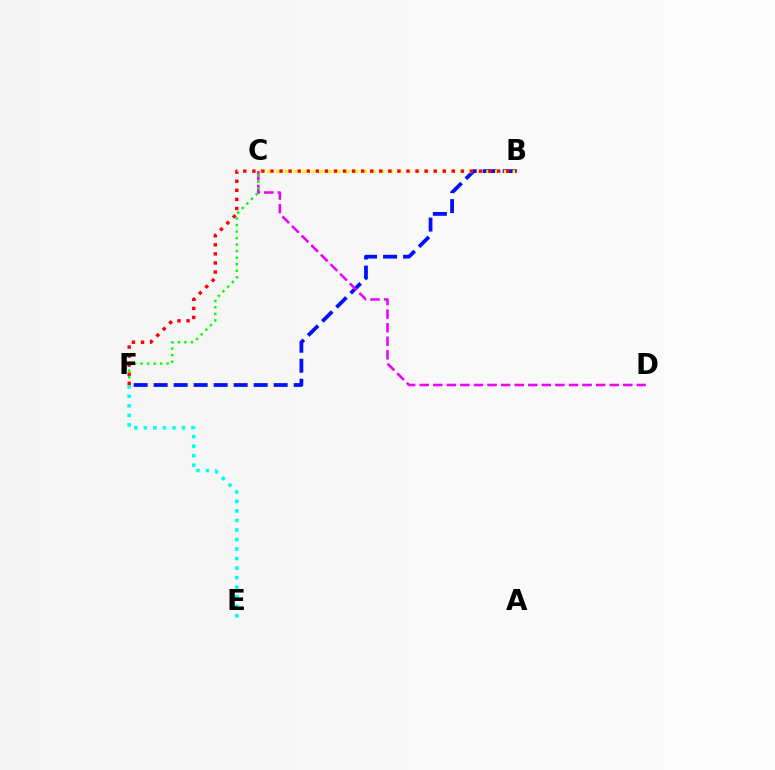{('B', 'F'): [{'color': '#0010ff', 'line_style': 'dashed', 'thickness': 2.72}, {'color': '#ff0000', 'line_style': 'dotted', 'thickness': 2.46}], ('B', 'C'): [{'color': '#fcf500', 'line_style': 'dotted', 'thickness': 2.38}], ('C', 'D'): [{'color': '#ee00ff', 'line_style': 'dashed', 'thickness': 1.84}], ('C', 'F'): [{'color': '#08ff00', 'line_style': 'dotted', 'thickness': 1.77}], ('E', 'F'): [{'color': '#00fff6', 'line_style': 'dotted', 'thickness': 2.59}]}